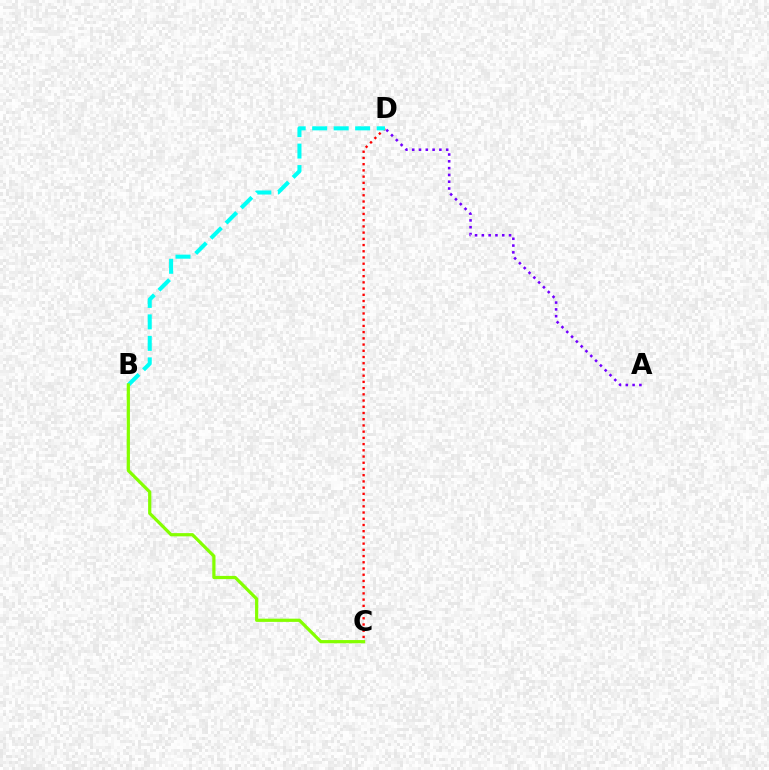{('C', 'D'): [{'color': '#ff0000', 'line_style': 'dotted', 'thickness': 1.69}], ('B', 'D'): [{'color': '#00fff6', 'line_style': 'dashed', 'thickness': 2.92}], ('B', 'C'): [{'color': '#84ff00', 'line_style': 'solid', 'thickness': 2.32}], ('A', 'D'): [{'color': '#7200ff', 'line_style': 'dotted', 'thickness': 1.85}]}